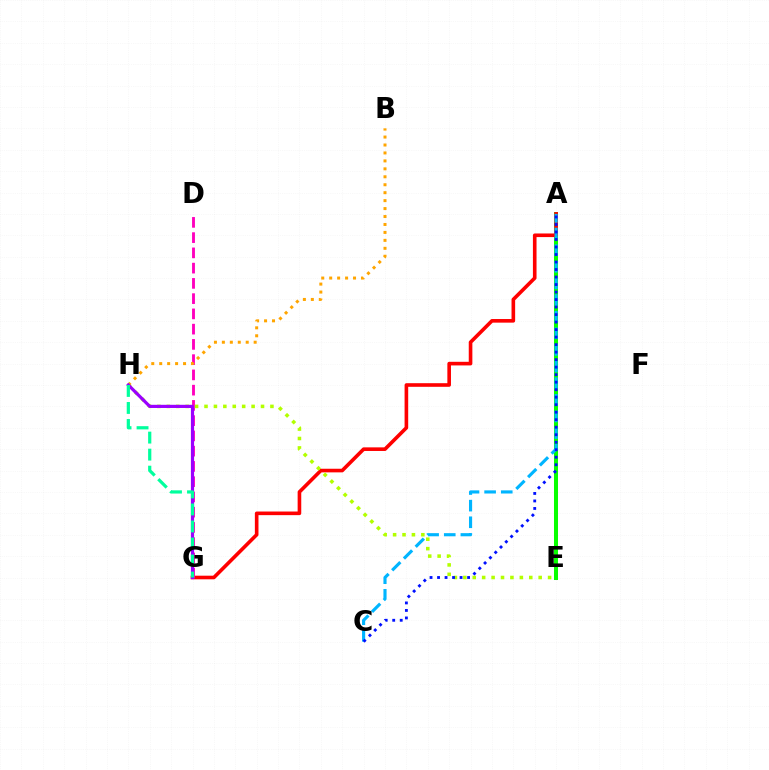{('A', 'E'): [{'color': '#08ff00', 'line_style': 'solid', 'thickness': 2.89}], ('A', 'G'): [{'color': '#ff0000', 'line_style': 'solid', 'thickness': 2.6}], ('D', 'G'): [{'color': '#ff00bd', 'line_style': 'dashed', 'thickness': 2.07}], ('A', 'C'): [{'color': '#00b5ff', 'line_style': 'dashed', 'thickness': 2.26}, {'color': '#0010ff', 'line_style': 'dotted', 'thickness': 2.04}], ('E', 'H'): [{'color': '#b3ff00', 'line_style': 'dotted', 'thickness': 2.56}], ('B', 'H'): [{'color': '#ffa500', 'line_style': 'dotted', 'thickness': 2.16}], ('G', 'H'): [{'color': '#9b00ff', 'line_style': 'solid', 'thickness': 2.29}, {'color': '#00ff9d', 'line_style': 'dashed', 'thickness': 2.31}]}